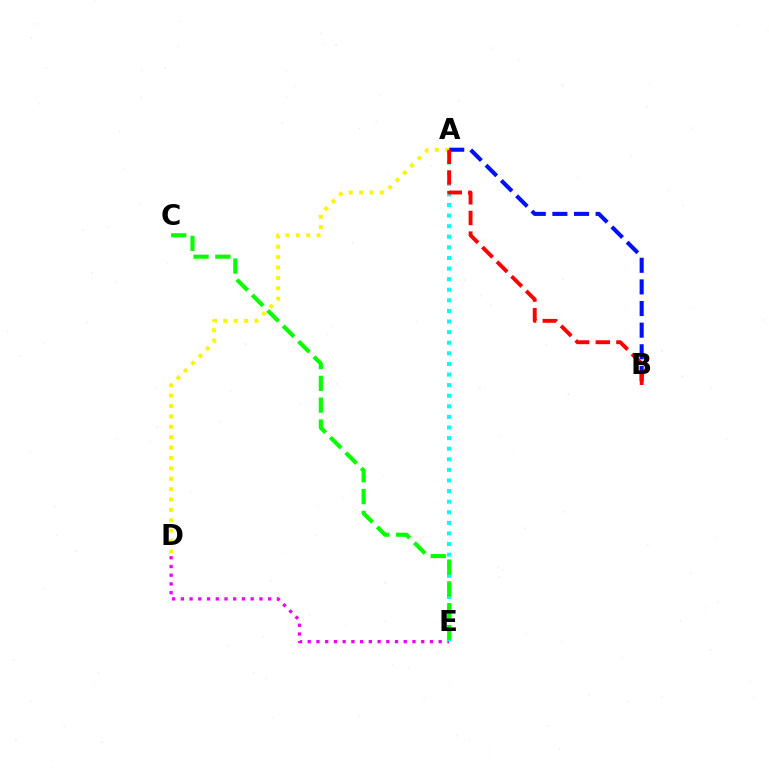{('D', 'E'): [{'color': '#ee00ff', 'line_style': 'dotted', 'thickness': 2.37}], ('A', 'B'): [{'color': '#0010ff', 'line_style': 'dashed', 'thickness': 2.94}, {'color': '#ff0000', 'line_style': 'dashed', 'thickness': 2.8}], ('A', 'E'): [{'color': '#00fff6', 'line_style': 'dotted', 'thickness': 2.88}], ('C', 'E'): [{'color': '#08ff00', 'line_style': 'dashed', 'thickness': 2.96}], ('A', 'D'): [{'color': '#fcf500', 'line_style': 'dotted', 'thickness': 2.82}]}